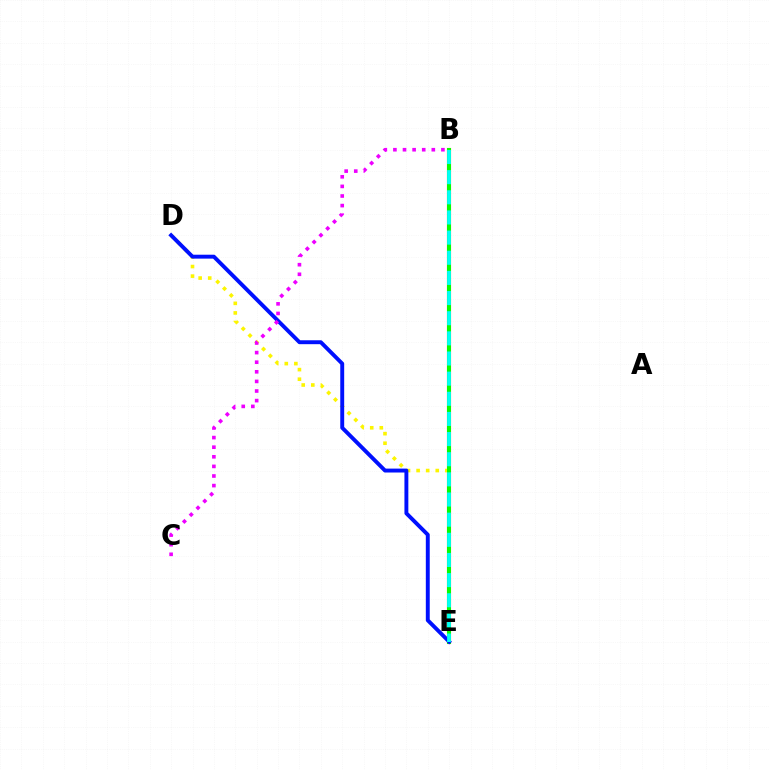{('B', 'E'): [{'color': '#ff0000', 'line_style': 'solid', 'thickness': 2.95}, {'color': '#08ff00', 'line_style': 'solid', 'thickness': 2.86}, {'color': '#00fff6', 'line_style': 'dashed', 'thickness': 2.74}], ('D', 'E'): [{'color': '#fcf500', 'line_style': 'dotted', 'thickness': 2.6}, {'color': '#0010ff', 'line_style': 'solid', 'thickness': 2.82}], ('B', 'C'): [{'color': '#ee00ff', 'line_style': 'dotted', 'thickness': 2.61}]}